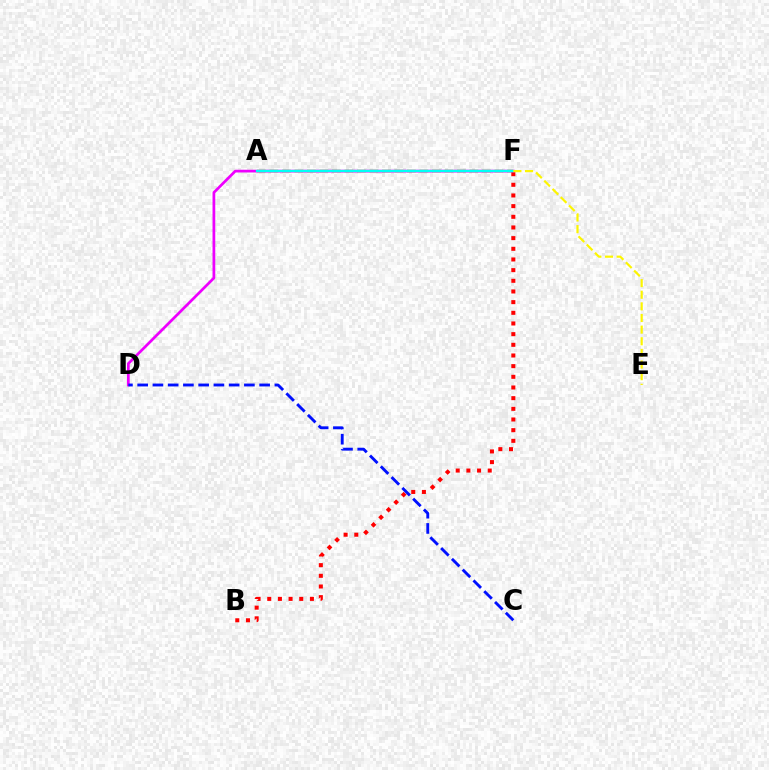{('B', 'F'): [{'color': '#ff0000', 'line_style': 'dotted', 'thickness': 2.9}], ('D', 'F'): [{'color': '#ee00ff', 'line_style': 'solid', 'thickness': 1.96}], ('A', 'F'): [{'color': '#08ff00', 'line_style': 'dashed', 'thickness': 1.7}, {'color': '#00fff6', 'line_style': 'solid', 'thickness': 1.59}], ('C', 'D'): [{'color': '#0010ff', 'line_style': 'dashed', 'thickness': 2.07}], ('E', 'F'): [{'color': '#fcf500', 'line_style': 'dashed', 'thickness': 1.58}]}